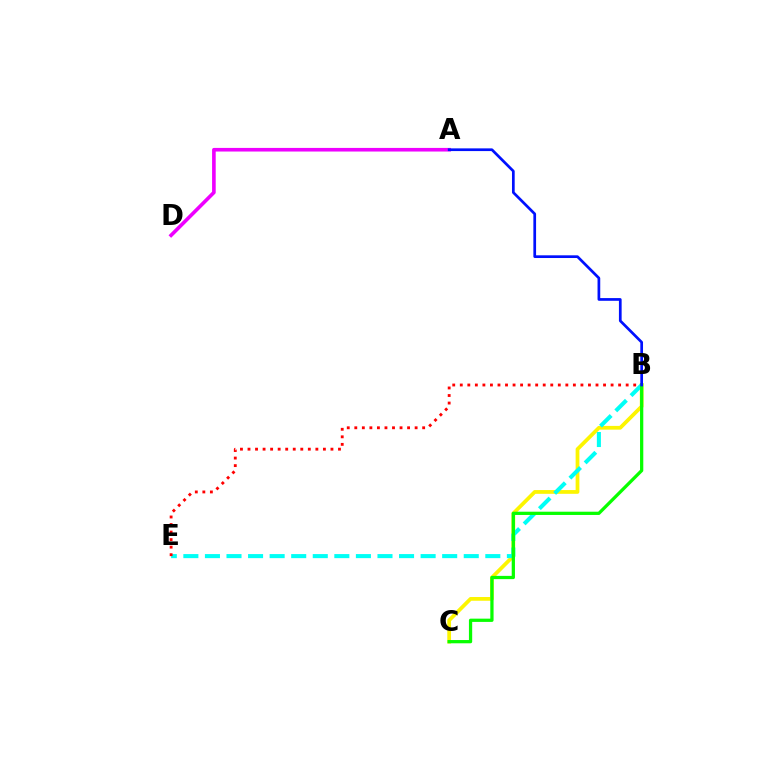{('A', 'D'): [{'color': '#ee00ff', 'line_style': 'solid', 'thickness': 2.61}], ('B', 'C'): [{'color': '#fcf500', 'line_style': 'solid', 'thickness': 2.7}, {'color': '#08ff00', 'line_style': 'solid', 'thickness': 2.34}], ('B', 'E'): [{'color': '#00fff6', 'line_style': 'dashed', 'thickness': 2.93}, {'color': '#ff0000', 'line_style': 'dotted', 'thickness': 2.05}], ('A', 'B'): [{'color': '#0010ff', 'line_style': 'solid', 'thickness': 1.95}]}